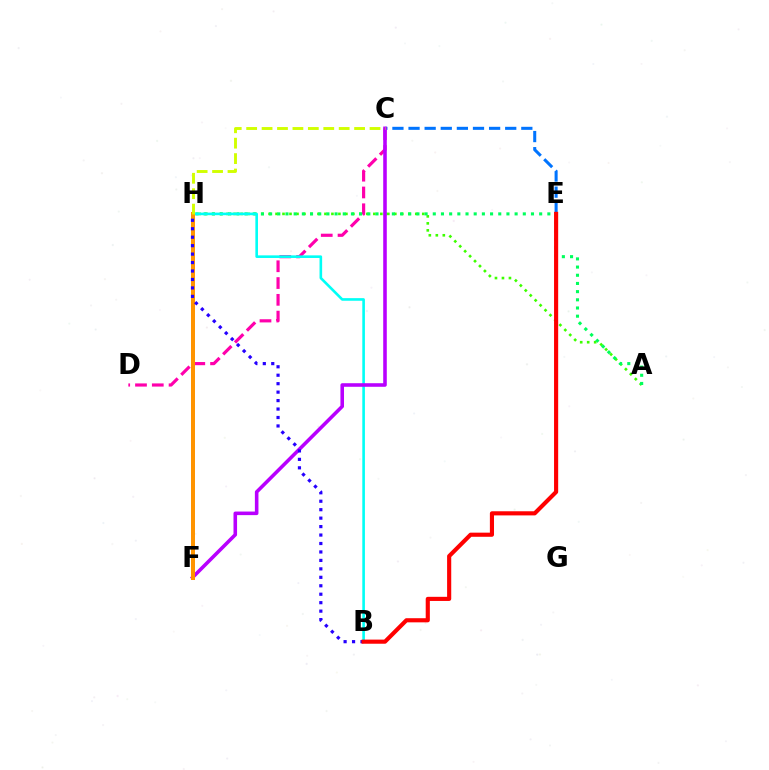{('C', 'D'): [{'color': '#ff00ac', 'line_style': 'dashed', 'thickness': 2.28}], ('A', 'H'): [{'color': '#3dff00', 'line_style': 'dotted', 'thickness': 1.9}, {'color': '#00ff5c', 'line_style': 'dotted', 'thickness': 2.22}], ('C', 'E'): [{'color': '#0074ff', 'line_style': 'dashed', 'thickness': 2.19}], ('B', 'H'): [{'color': '#00fff6', 'line_style': 'solid', 'thickness': 1.88}, {'color': '#2500ff', 'line_style': 'dotted', 'thickness': 2.3}], ('C', 'F'): [{'color': '#b900ff', 'line_style': 'solid', 'thickness': 2.57}], ('F', 'H'): [{'color': '#ff9400', 'line_style': 'solid', 'thickness': 2.87}], ('B', 'E'): [{'color': '#ff0000', 'line_style': 'solid', 'thickness': 2.97}], ('C', 'H'): [{'color': '#d1ff00', 'line_style': 'dashed', 'thickness': 2.09}]}